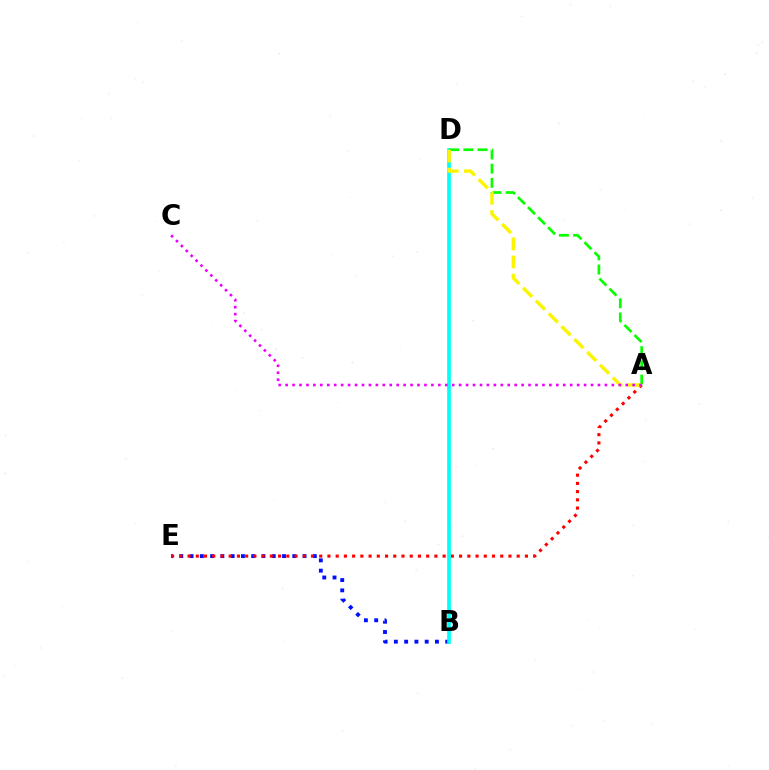{('B', 'E'): [{'color': '#0010ff', 'line_style': 'dotted', 'thickness': 2.79}], ('A', 'E'): [{'color': '#ff0000', 'line_style': 'dotted', 'thickness': 2.24}], ('B', 'D'): [{'color': '#00fff6', 'line_style': 'solid', 'thickness': 2.65}], ('A', 'D'): [{'color': '#08ff00', 'line_style': 'dashed', 'thickness': 1.93}, {'color': '#fcf500', 'line_style': 'dashed', 'thickness': 2.46}], ('A', 'C'): [{'color': '#ee00ff', 'line_style': 'dotted', 'thickness': 1.89}]}